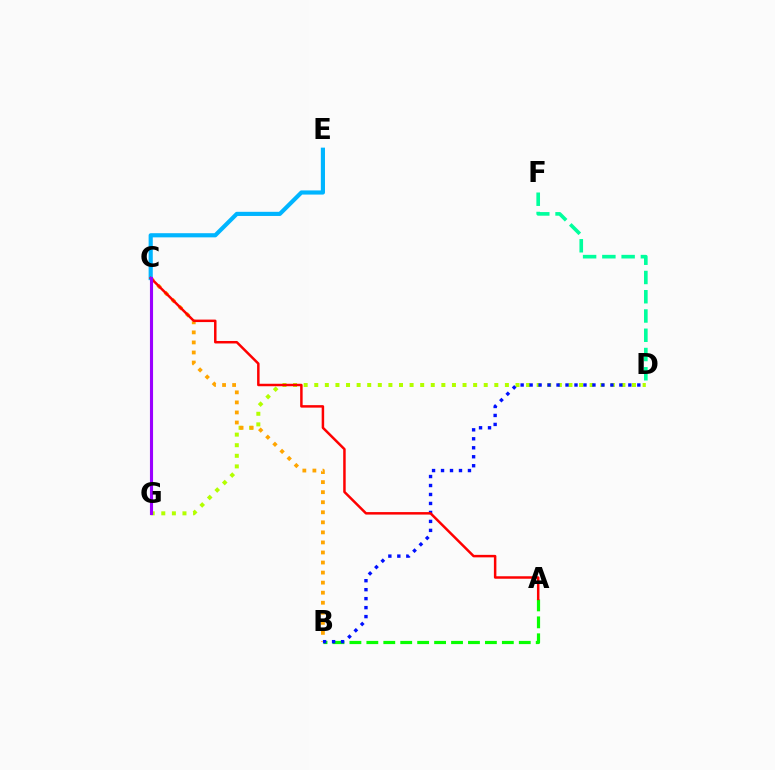{('D', 'G'): [{'color': '#b3ff00', 'line_style': 'dotted', 'thickness': 2.88}], ('A', 'B'): [{'color': '#08ff00', 'line_style': 'dashed', 'thickness': 2.3}], ('B', 'C'): [{'color': '#ffa500', 'line_style': 'dotted', 'thickness': 2.73}], ('B', 'D'): [{'color': '#0010ff', 'line_style': 'dotted', 'thickness': 2.44}], ('C', 'G'): [{'color': '#ff00bd', 'line_style': 'dashed', 'thickness': 1.82}, {'color': '#9b00ff', 'line_style': 'solid', 'thickness': 2.24}], ('D', 'F'): [{'color': '#00ff9d', 'line_style': 'dashed', 'thickness': 2.62}], ('C', 'E'): [{'color': '#00b5ff', 'line_style': 'solid', 'thickness': 2.99}], ('A', 'C'): [{'color': '#ff0000', 'line_style': 'solid', 'thickness': 1.79}]}